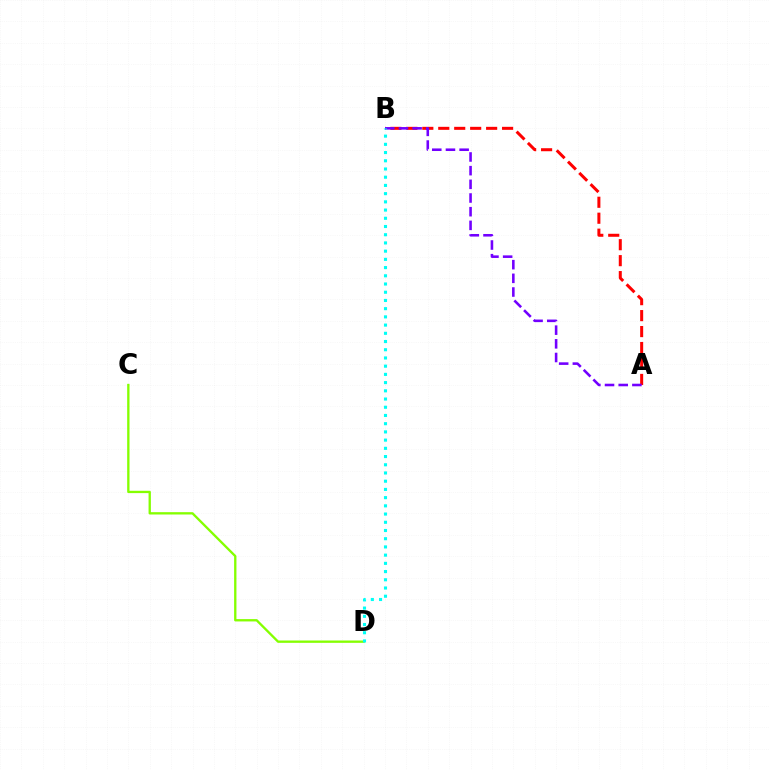{('A', 'B'): [{'color': '#ff0000', 'line_style': 'dashed', 'thickness': 2.17}, {'color': '#7200ff', 'line_style': 'dashed', 'thickness': 1.86}], ('C', 'D'): [{'color': '#84ff00', 'line_style': 'solid', 'thickness': 1.68}], ('B', 'D'): [{'color': '#00fff6', 'line_style': 'dotted', 'thickness': 2.23}]}